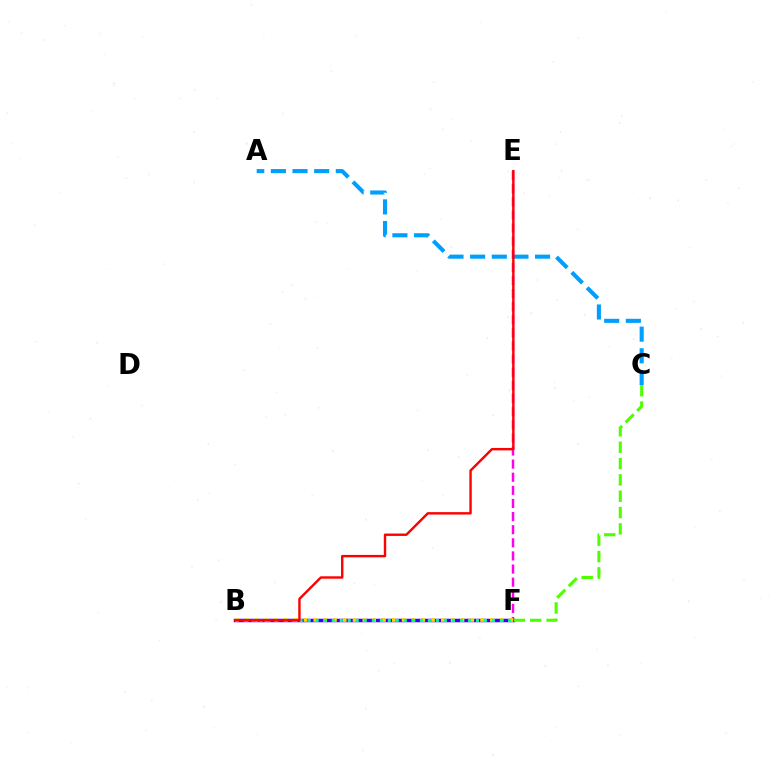{('B', 'F'): [{'color': '#3700ff', 'line_style': 'solid', 'thickness': 2.52}, {'color': '#ffd500', 'line_style': 'dotted', 'thickness': 2.67}, {'color': '#00ff86', 'line_style': 'dotted', 'thickness': 2.18}], ('E', 'F'): [{'color': '#ff00ed', 'line_style': 'dashed', 'thickness': 1.78}], ('A', 'C'): [{'color': '#009eff', 'line_style': 'dashed', 'thickness': 2.94}], ('C', 'F'): [{'color': '#4fff00', 'line_style': 'dashed', 'thickness': 2.22}], ('B', 'E'): [{'color': '#ff0000', 'line_style': 'solid', 'thickness': 1.73}]}